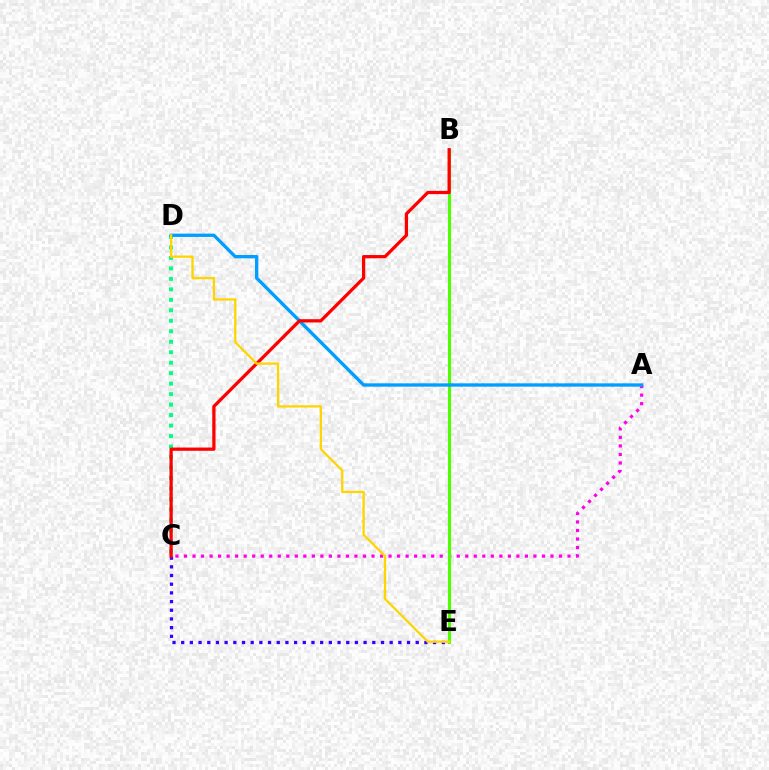{('A', 'C'): [{'color': '#ff00ed', 'line_style': 'dotted', 'thickness': 2.32}], ('C', 'E'): [{'color': '#3700ff', 'line_style': 'dotted', 'thickness': 2.36}], ('C', 'D'): [{'color': '#00ff86', 'line_style': 'dotted', 'thickness': 2.85}], ('B', 'E'): [{'color': '#4fff00', 'line_style': 'solid', 'thickness': 2.24}], ('A', 'D'): [{'color': '#009eff', 'line_style': 'solid', 'thickness': 2.39}], ('B', 'C'): [{'color': '#ff0000', 'line_style': 'solid', 'thickness': 2.34}], ('D', 'E'): [{'color': '#ffd500', 'line_style': 'solid', 'thickness': 1.65}]}